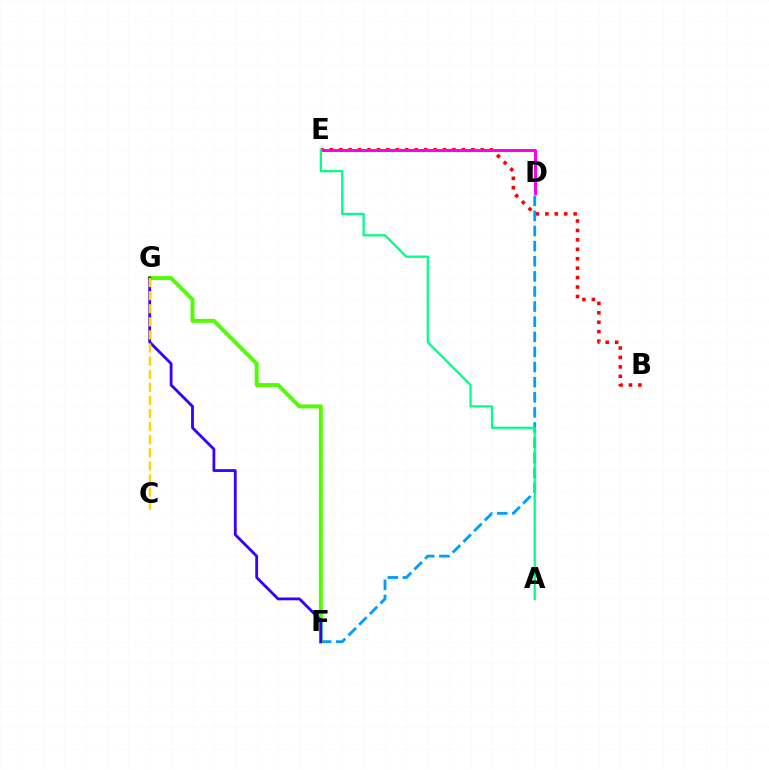{('B', 'E'): [{'color': '#ff0000', 'line_style': 'dotted', 'thickness': 2.56}], ('D', 'E'): [{'color': '#ff00ed', 'line_style': 'solid', 'thickness': 2.16}], ('D', 'F'): [{'color': '#009eff', 'line_style': 'dashed', 'thickness': 2.05}], ('F', 'G'): [{'color': '#4fff00', 'line_style': 'solid', 'thickness': 2.82}, {'color': '#3700ff', 'line_style': 'solid', 'thickness': 2.02}], ('A', 'E'): [{'color': '#00ff86', 'line_style': 'solid', 'thickness': 1.63}], ('C', 'G'): [{'color': '#ffd500', 'line_style': 'dashed', 'thickness': 1.78}]}